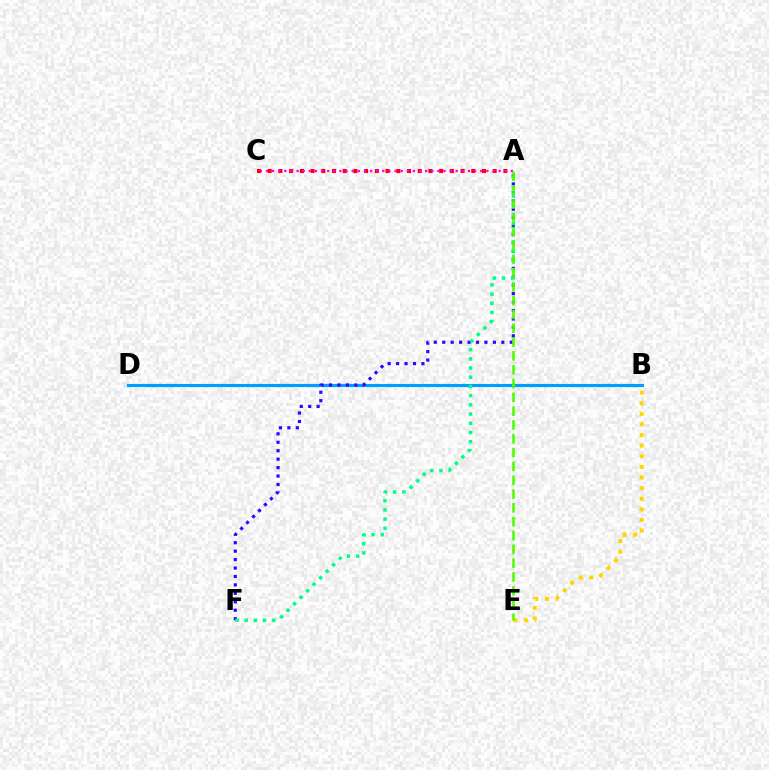{('B', 'D'): [{'color': '#009eff', 'line_style': 'solid', 'thickness': 2.26}], ('A', 'C'): [{'color': '#ff0000', 'line_style': 'dotted', 'thickness': 2.91}, {'color': '#ff00ed', 'line_style': 'dotted', 'thickness': 1.66}], ('A', 'F'): [{'color': '#3700ff', 'line_style': 'dotted', 'thickness': 2.29}, {'color': '#00ff86', 'line_style': 'dotted', 'thickness': 2.5}], ('B', 'E'): [{'color': '#ffd500', 'line_style': 'dotted', 'thickness': 2.88}], ('A', 'E'): [{'color': '#4fff00', 'line_style': 'dashed', 'thickness': 1.88}]}